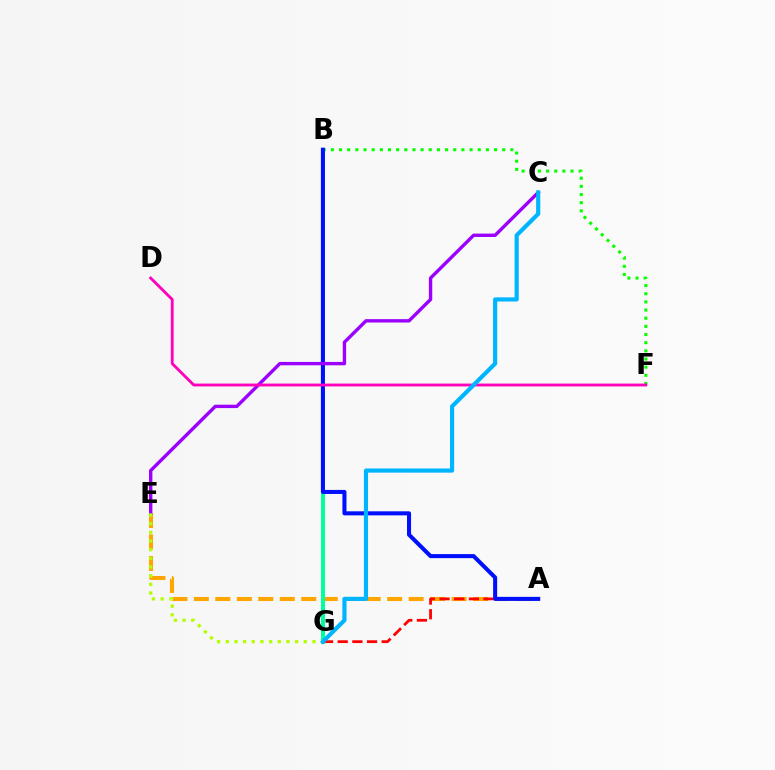{('B', 'F'): [{'color': '#08ff00', 'line_style': 'dotted', 'thickness': 2.22}], ('A', 'E'): [{'color': '#ffa500', 'line_style': 'dashed', 'thickness': 2.92}], ('A', 'G'): [{'color': '#ff0000', 'line_style': 'dashed', 'thickness': 1.99}], ('B', 'G'): [{'color': '#00ff9d', 'line_style': 'solid', 'thickness': 2.89}], ('A', 'B'): [{'color': '#0010ff', 'line_style': 'solid', 'thickness': 2.92}], ('C', 'E'): [{'color': '#9b00ff', 'line_style': 'solid', 'thickness': 2.43}], ('D', 'F'): [{'color': '#ff00bd', 'line_style': 'solid', 'thickness': 2.04}], ('E', 'G'): [{'color': '#b3ff00', 'line_style': 'dotted', 'thickness': 2.36}], ('C', 'G'): [{'color': '#00b5ff', 'line_style': 'solid', 'thickness': 2.99}]}